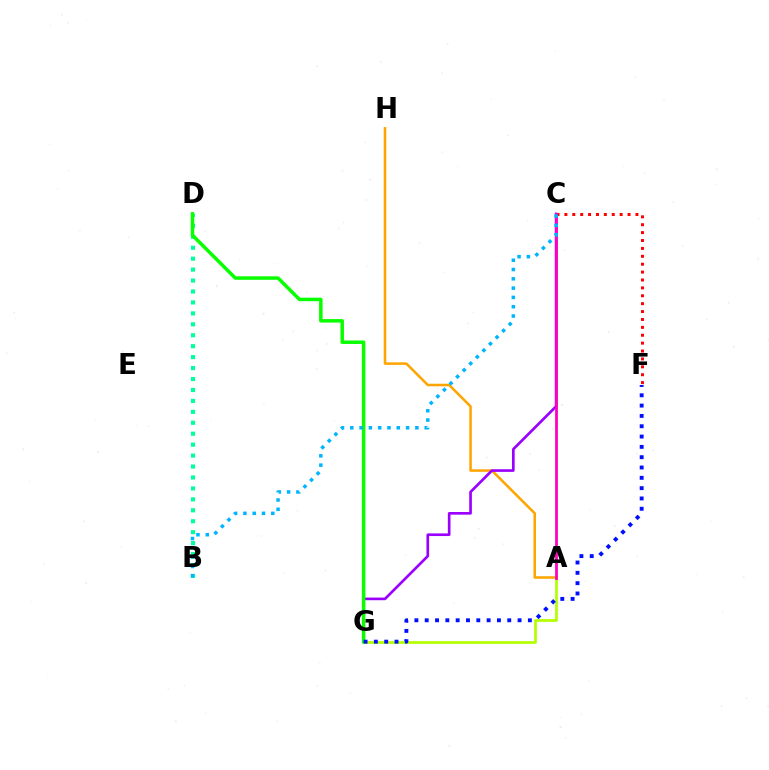{('A', 'H'): [{'color': '#ffa500', 'line_style': 'solid', 'thickness': 1.83}], ('A', 'G'): [{'color': '#b3ff00', 'line_style': 'solid', 'thickness': 1.96}], ('C', 'G'): [{'color': '#9b00ff', 'line_style': 'solid', 'thickness': 1.91}], ('C', 'F'): [{'color': '#ff0000', 'line_style': 'dotted', 'thickness': 2.14}], ('B', 'D'): [{'color': '#00ff9d', 'line_style': 'dotted', 'thickness': 2.97}], ('D', 'G'): [{'color': '#08ff00', 'line_style': 'solid', 'thickness': 2.52}], ('A', 'C'): [{'color': '#ff00bd', 'line_style': 'solid', 'thickness': 2.0}], ('B', 'C'): [{'color': '#00b5ff', 'line_style': 'dotted', 'thickness': 2.53}], ('F', 'G'): [{'color': '#0010ff', 'line_style': 'dotted', 'thickness': 2.8}]}